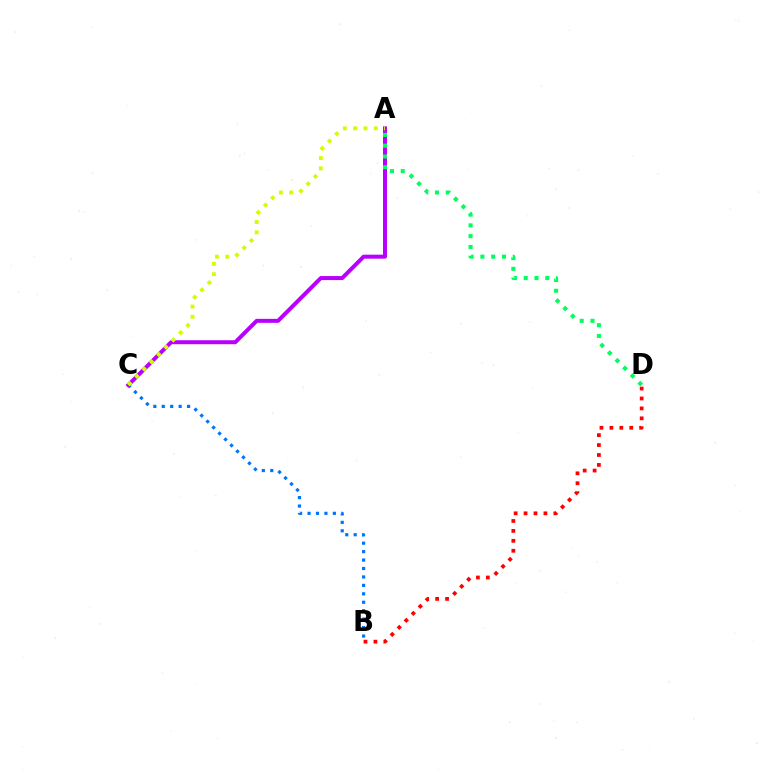{('B', 'C'): [{'color': '#0074ff', 'line_style': 'dotted', 'thickness': 2.29}], ('A', 'C'): [{'color': '#b900ff', 'line_style': 'solid', 'thickness': 2.87}, {'color': '#d1ff00', 'line_style': 'dotted', 'thickness': 2.8}], ('B', 'D'): [{'color': '#ff0000', 'line_style': 'dotted', 'thickness': 2.7}], ('A', 'D'): [{'color': '#00ff5c', 'line_style': 'dotted', 'thickness': 2.93}]}